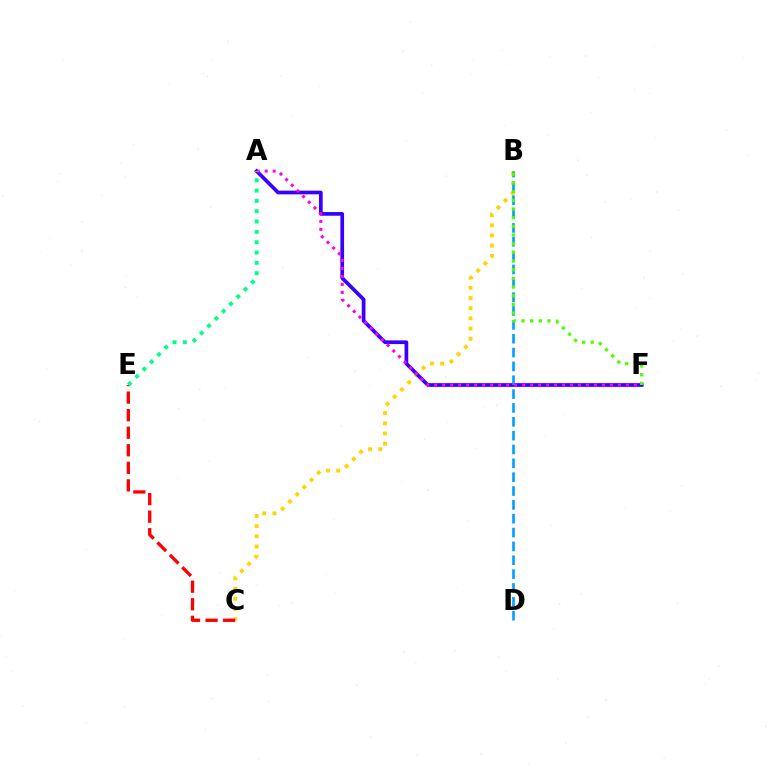{('B', 'C'): [{'color': '#ffd500', 'line_style': 'dotted', 'thickness': 2.77}], ('C', 'E'): [{'color': '#ff0000', 'line_style': 'dashed', 'thickness': 2.38}], ('A', 'F'): [{'color': '#3700ff', 'line_style': 'solid', 'thickness': 2.66}, {'color': '#ff00ed', 'line_style': 'dotted', 'thickness': 2.17}], ('B', 'D'): [{'color': '#009eff', 'line_style': 'dashed', 'thickness': 1.88}], ('B', 'F'): [{'color': '#4fff00', 'line_style': 'dotted', 'thickness': 2.36}], ('A', 'E'): [{'color': '#00ff86', 'line_style': 'dotted', 'thickness': 2.81}]}